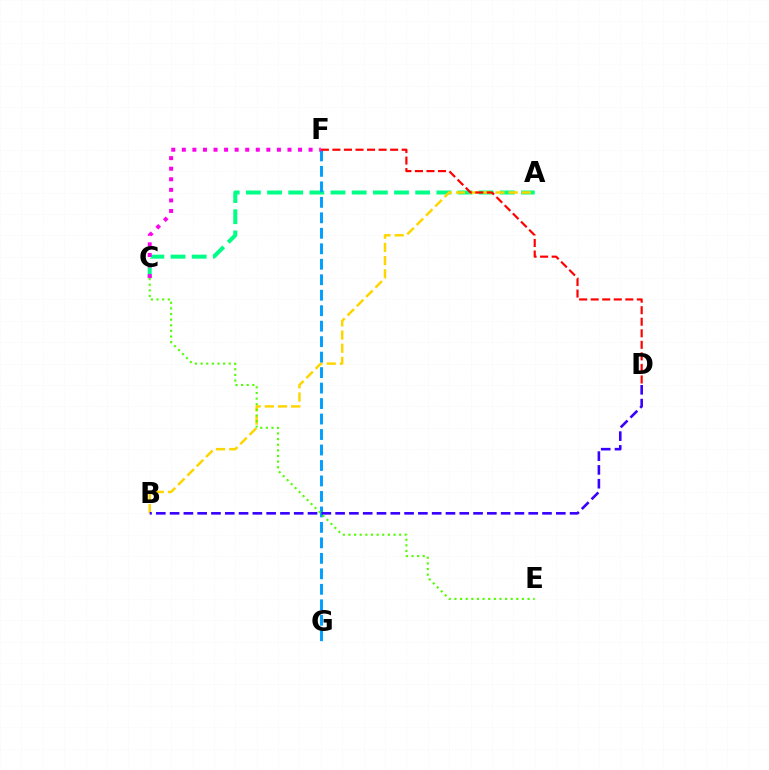{('A', 'C'): [{'color': '#00ff86', 'line_style': 'dashed', 'thickness': 2.87}], ('A', 'B'): [{'color': '#ffd500', 'line_style': 'dashed', 'thickness': 1.79}], ('F', 'G'): [{'color': '#009eff', 'line_style': 'dashed', 'thickness': 2.1}], ('B', 'D'): [{'color': '#3700ff', 'line_style': 'dashed', 'thickness': 1.87}], ('D', 'F'): [{'color': '#ff0000', 'line_style': 'dashed', 'thickness': 1.57}], ('C', 'E'): [{'color': '#4fff00', 'line_style': 'dotted', 'thickness': 1.53}], ('C', 'F'): [{'color': '#ff00ed', 'line_style': 'dotted', 'thickness': 2.87}]}